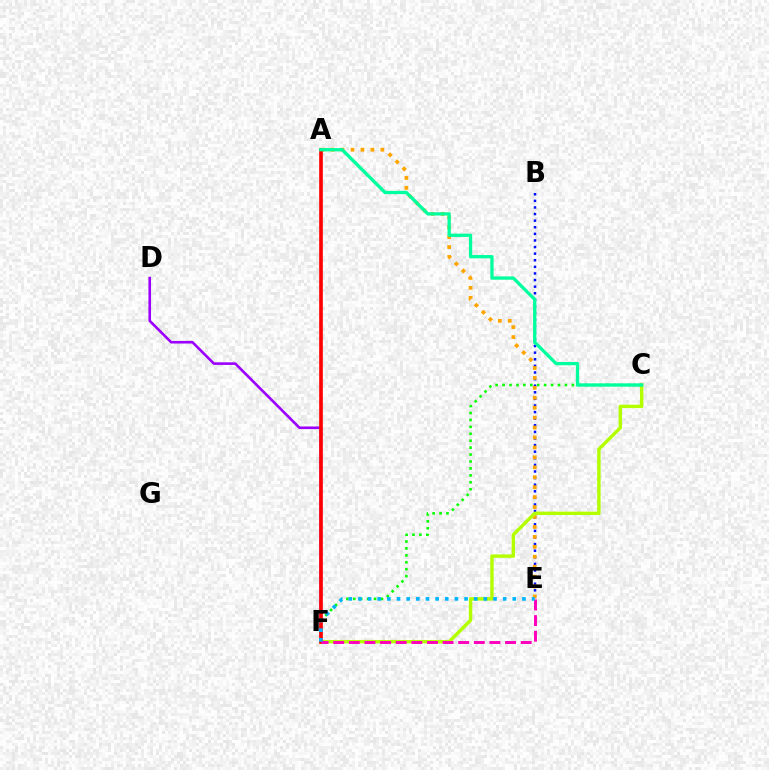{('B', 'E'): [{'color': '#0010ff', 'line_style': 'dotted', 'thickness': 1.79}], ('A', 'E'): [{'color': '#ffa500', 'line_style': 'dotted', 'thickness': 2.7}], ('D', 'F'): [{'color': '#9b00ff', 'line_style': 'solid', 'thickness': 1.88}], ('C', 'F'): [{'color': '#b3ff00', 'line_style': 'solid', 'thickness': 2.47}, {'color': '#08ff00', 'line_style': 'dotted', 'thickness': 1.88}], ('A', 'F'): [{'color': '#ff0000', 'line_style': 'solid', 'thickness': 2.62}], ('E', 'F'): [{'color': '#ff00bd', 'line_style': 'dashed', 'thickness': 2.12}, {'color': '#00b5ff', 'line_style': 'dotted', 'thickness': 2.62}], ('A', 'C'): [{'color': '#00ff9d', 'line_style': 'solid', 'thickness': 2.37}]}